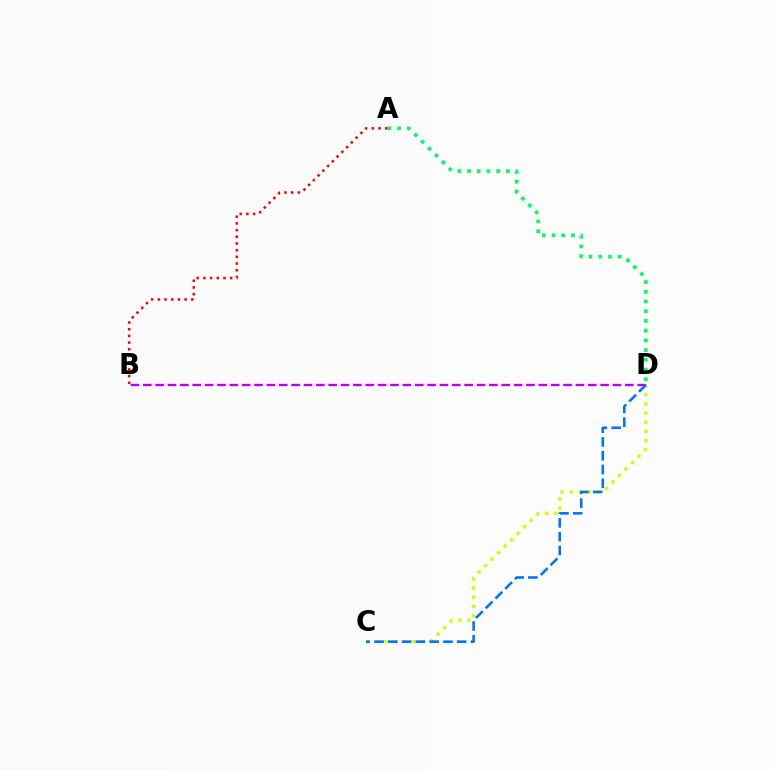{('C', 'D'): [{'color': '#d1ff00', 'line_style': 'dotted', 'thickness': 2.49}, {'color': '#0074ff', 'line_style': 'dashed', 'thickness': 1.87}], ('A', 'D'): [{'color': '#00ff5c', 'line_style': 'dotted', 'thickness': 2.64}], ('A', 'B'): [{'color': '#ff0000', 'line_style': 'dotted', 'thickness': 1.82}], ('B', 'D'): [{'color': '#b900ff', 'line_style': 'dashed', 'thickness': 1.68}]}